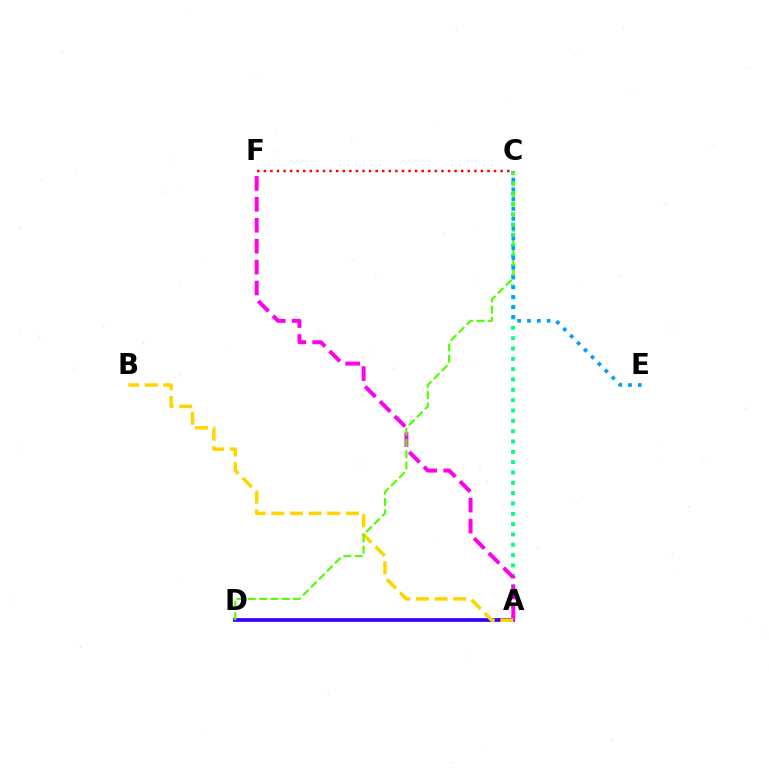{('A', 'D'): [{'color': '#3700ff', 'line_style': 'solid', 'thickness': 2.69}], ('A', 'C'): [{'color': '#00ff86', 'line_style': 'dotted', 'thickness': 2.81}], ('A', 'F'): [{'color': '#ff00ed', 'line_style': 'dashed', 'thickness': 2.84}], ('A', 'B'): [{'color': '#ffd500', 'line_style': 'dashed', 'thickness': 2.53}], ('C', 'D'): [{'color': '#4fff00', 'line_style': 'dashed', 'thickness': 1.54}], ('C', 'E'): [{'color': '#009eff', 'line_style': 'dotted', 'thickness': 2.67}], ('C', 'F'): [{'color': '#ff0000', 'line_style': 'dotted', 'thickness': 1.79}]}